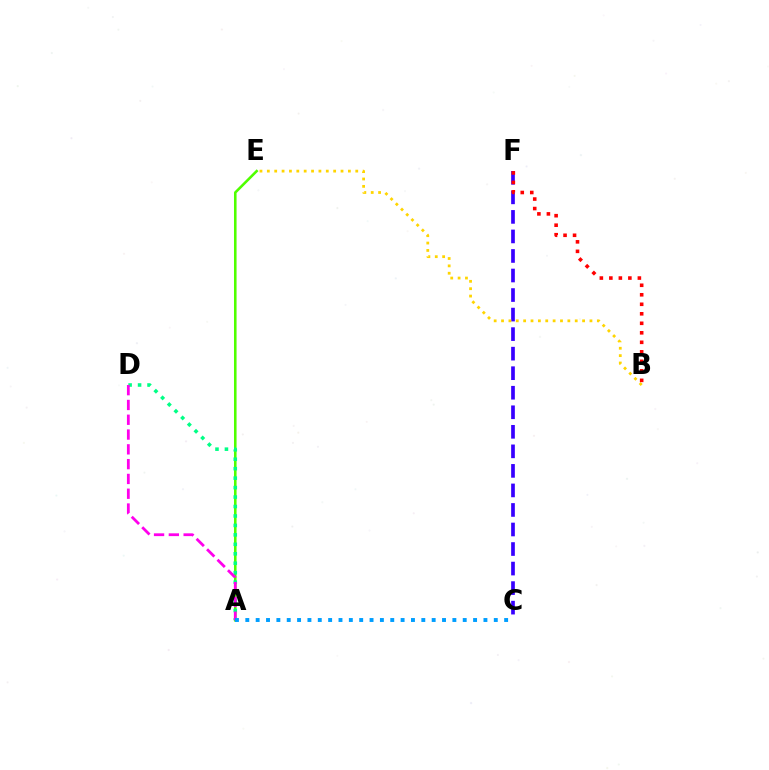{('C', 'F'): [{'color': '#3700ff', 'line_style': 'dashed', 'thickness': 2.65}], ('B', 'E'): [{'color': '#ffd500', 'line_style': 'dotted', 'thickness': 2.0}], ('A', 'E'): [{'color': '#4fff00', 'line_style': 'solid', 'thickness': 1.86}], ('A', 'D'): [{'color': '#00ff86', 'line_style': 'dotted', 'thickness': 2.57}, {'color': '#ff00ed', 'line_style': 'dashed', 'thickness': 2.01}], ('B', 'F'): [{'color': '#ff0000', 'line_style': 'dotted', 'thickness': 2.58}], ('A', 'C'): [{'color': '#009eff', 'line_style': 'dotted', 'thickness': 2.81}]}